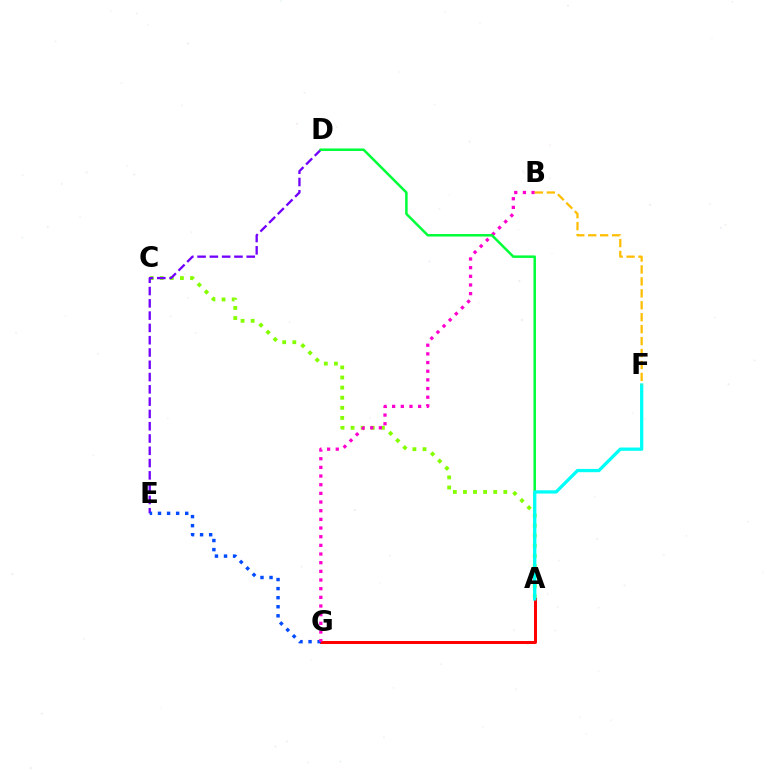{('A', 'C'): [{'color': '#84ff00', 'line_style': 'dotted', 'thickness': 2.74}], ('D', 'E'): [{'color': '#7200ff', 'line_style': 'dashed', 'thickness': 1.67}], ('A', 'G'): [{'color': '#ff0000', 'line_style': 'solid', 'thickness': 2.15}], ('E', 'G'): [{'color': '#004bff', 'line_style': 'dotted', 'thickness': 2.46}], ('B', 'G'): [{'color': '#ff00cf', 'line_style': 'dotted', 'thickness': 2.35}], ('A', 'D'): [{'color': '#00ff39', 'line_style': 'solid', 'thickness': 1.8}], ('A', 'F'): [{'color': '#00fff6', 'line_style': 'solid', 'thickness': 2.36}], ('B', 'F'): [{'color': '#ffbd00', 'line_style': 'dashed', 'thickness': 1.62}]}